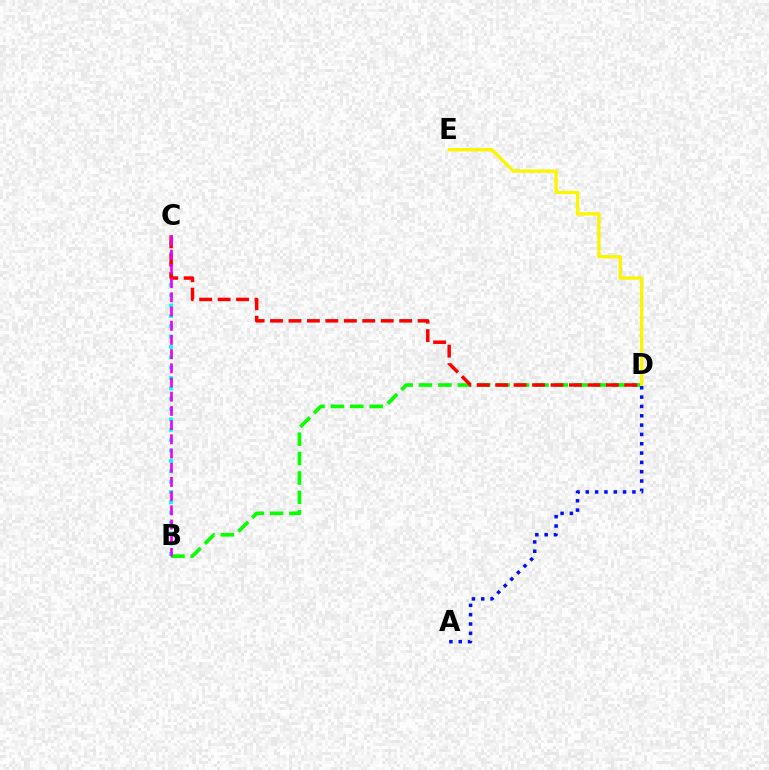{('B', 'C'): [{'color': '#00fff6', 'line_style': 'dotted', 'thickness': 2.81}, {'color': '#ee00ff', 'line_style': 'dashed', 'thickness': 1.93}], ('B', 'D'): [{'color': '#08ff00', 'line_style': 'dashed', 'thickness': 2.64}], ('C', 'D'): [{'color': '#ff0000', 'line_style': 'dashed', 'thickness': 2.51}], ('D', 'E'): [{'color': '#fcf500', 'line_style': 'solid', 'thickness': 2.39}], ('A', 'D'): [{'color': '#0010ff', 'line_style': 'dotted', 'thickness': 2.53}]}